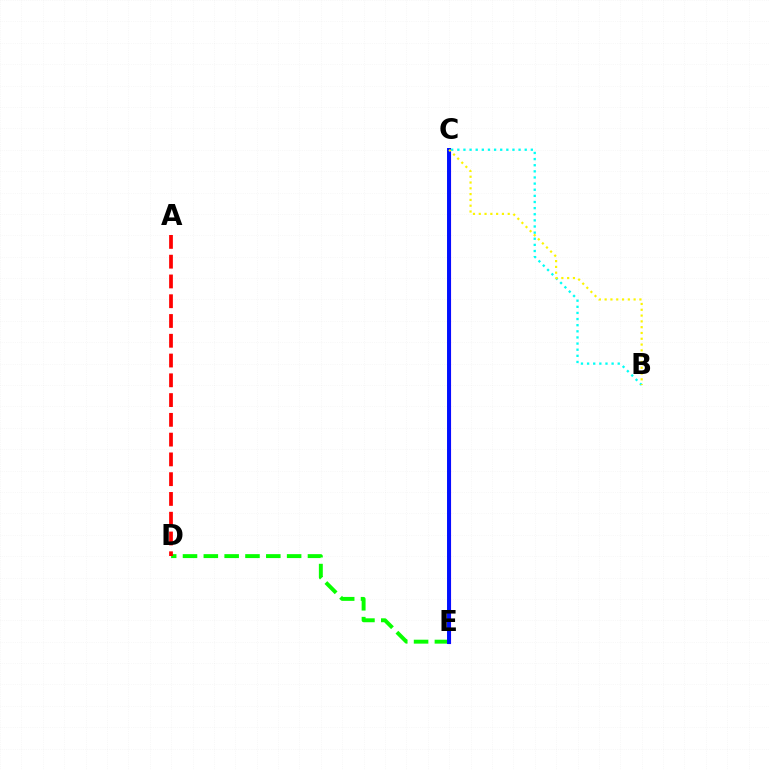{('D', 'E'): [{'color': '#08ff00', 'line_style': 'dashed', 'thickness': 2.83}], ('C', 'E'): [{'color': '#ee00ff', 'line_style': 'solid', 'thickness': 2.29}, {'color': '#0010ff', 'line_style': 'solid', 'thickness': 2.85}], ('B', 'C'): [{'color': '#00fff6', 'line_style': 'dotted', 'thickness': 1.66}, {'color': '#fcf500', 'line_style': 'dotted', 'thickness': 1.57}], ('A', 'D'): [{'color': '#ff0000', 'line_style': 'dashed', 'thickness': 2.69}]}